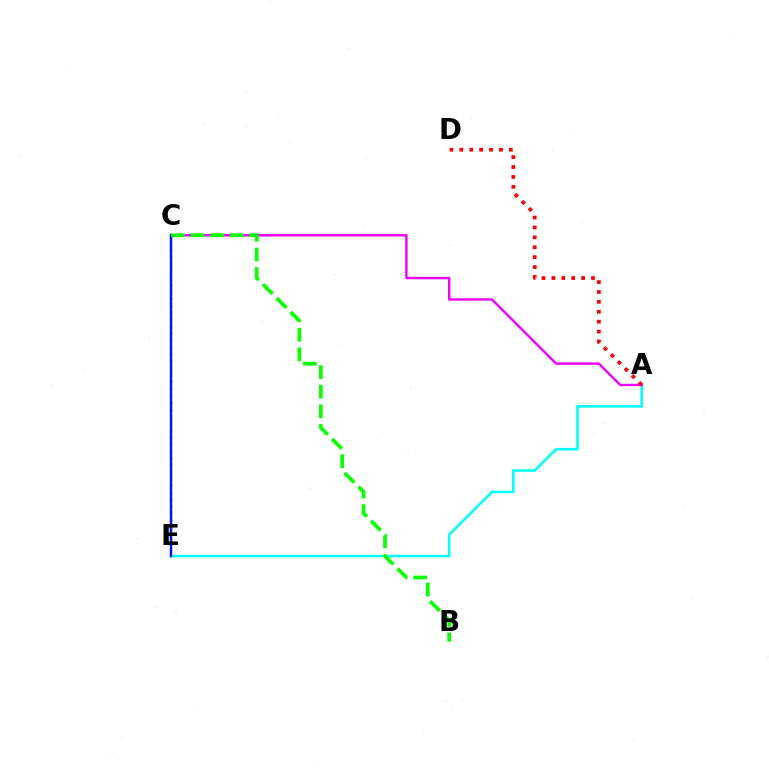{('A', 'E'): [{'color': '#00fff6', 'line_style': 'solid', 'thickness': 1.85}], ('A', 'C'): [{'color': '#ee00ff', 'line_style': 'solid', 'thickness': 1.74}], ('C', 'E'): [{'color': '#fcf500', 'line_style': 'dotted', 'thickness': 1.88}, {'color': '#0010ff', 'line_style': 'solid', 'thickness': 1.77}], ('B', 'C'): [{'color': '#08ff00', 'line_style': 'dashed', 'thickness': 2.66}], ('A', 'D'): [{'color': '#ff0000', 'line_style': 'dotted', 'thickness': 2.69}]}